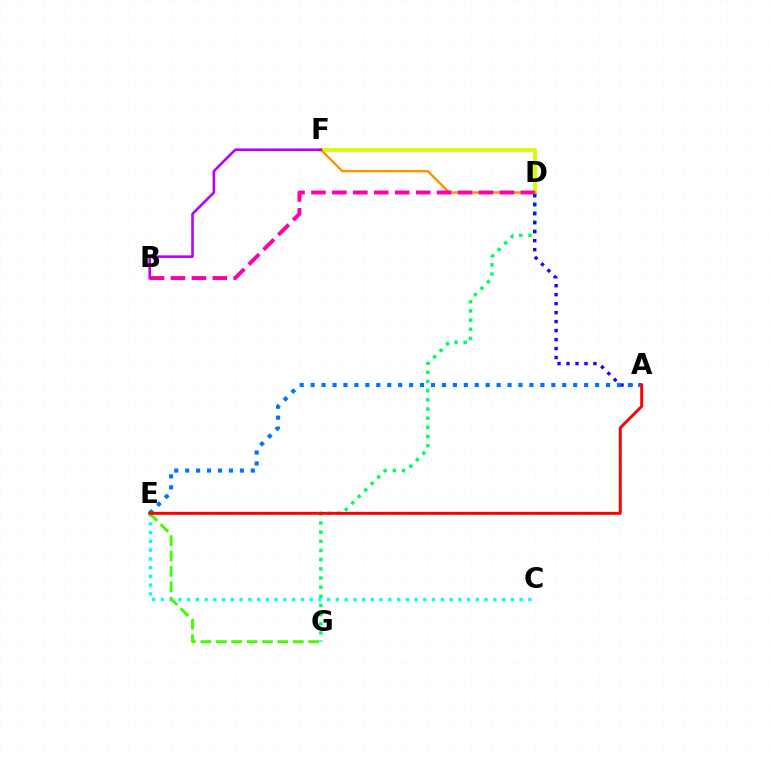{('C', 'E'): [{'color': '#00fff6', 'line_style': 'dotted', 'thickness': 2.38}], ('D', 'F'): [{'color': '#d1ff00', 'line_style': 'solid', 'thickness': 2.73}, {'color': '#ff9400', 'line_style': 'solid', 'thickness': 1.74}], ('D', 'G'): [{'color': '#00ff5c', 'line_style': 'dotted', 'thickness': 2.49}], ('A', 'D'): [{'color': '#2500ff', 'line_style': 'dotted', 'thickness': 2.44}], ('E', 'G'): [{'color': '#3dff00', 'line_style': 'dashed', 'thickness': 2.09}], ('B', 'D'): [{'color': '#ff00ac', 'line_style': 'dashed', 'thickness': 2.84}], ('A', 'E'): [{'color': '#0074ff', 'line_style': 'dotted', 'thickness': 2.97}, {'color': '#ff0000', 'line_style': 'solid', 'thickness': 2.12}], ('B', 'F'): [{'color': '#b900ff', 'line_style': 'solid', 'thickness': 1.87}]}